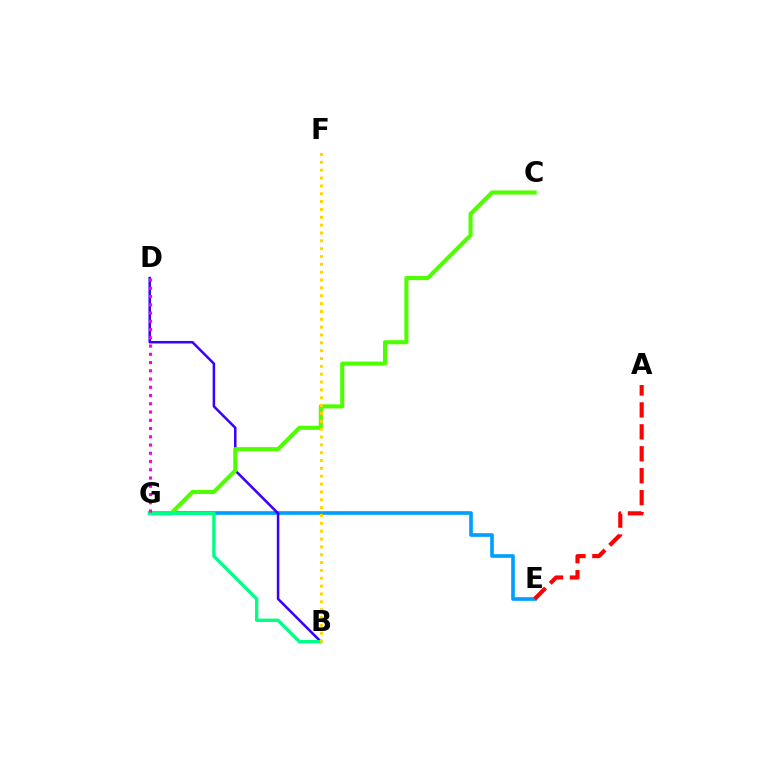{('E', 'G'): [{'color': '#009eff', 'line_style': 'solid', 'thickness': 2.62}], ('A', 'E'): [{'color': '#ff0000', 'line_style': 'dashed', 'thickness': 2.98}], ('B', 'D'): [{'color': '#3700ff', 'line_style': 'solid', 'thickness': 1.81}], ('C', 'G'): [{'color': '#4fff00', 'line_style': 'solid', 'thickness': 2.95}], ('B', 'G'): [{'color': '#00ff86', 'line_style': 'solid', 'thickness': 2.4}], ('D', 'G'): [{'color': '#ff00ed', 'line_style': 'dotted', 'thickness': 2.24}], ('B', 'F'): [{'color': '#ffd500', 'line_style': 'dotted', 'thickness': 2.13}]}